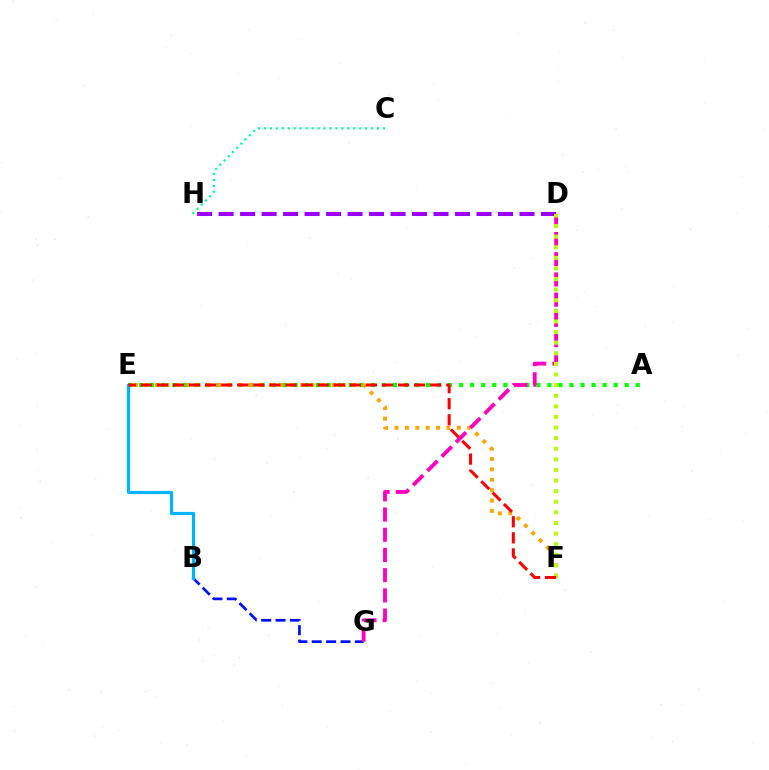{('A', 'E'): [{'color': '#08ff00', 'line_style': 'dotted', 'thickness': 3.0}], ('C', 'H'): [{'color': '#00ff9d', 'line_style': 'dotted', 'thickness': 1.62}], ('B', 'G'): [{'color': '#0010ff', 'line_style': 'dashed', 'thickness': 1.96}], ('D', 'H'): [{'color': '#9b00ff', 'line_style': 'dashed', 'thickness': 2.92}], ('E', 'F'): [{'color': '#ffa500', 'line_style': 'dotted', 'thickness': 2.82}, {'color': '#ff0000', 'line_style': 'dashed', 'thickness': 2.18}], ('D', 'G'): [{'color': '#ff00bd', 'line_style': 'dashed', 'thickness': 2.75}], ('D', 'F'): [{'color': '#b3ff00', 'line_style': 'dotted', 'thickness': 2.88}], ('B', 'E'): [{'color': '#00b5ff', 'line_style': 'solid', 'thickness': 2.29}]}